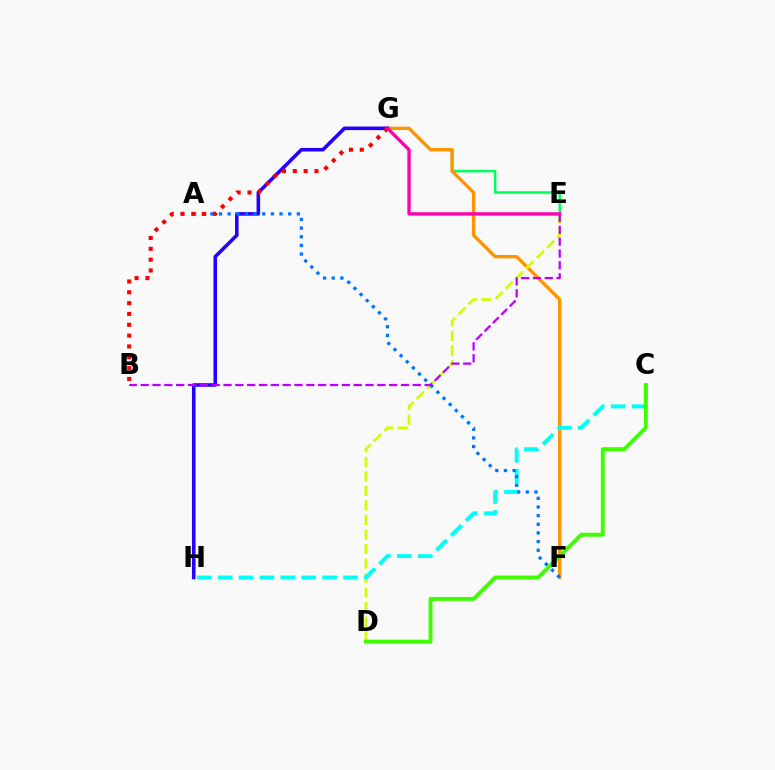{('E', 'G'): [{'color': '#00ff5c', 'line_style': 'solid', 'thickness': 1.83}, {'color': '#ff00ac', 'line_style': 'solid', 'thickness': 2.41}], ('F', 'G'): [{'color': '#ff9400', 'line_style': 'solid', 'thickness': 2.41}], ('G', 'H'): [{'color': '#2500ff', 'line_style': 'solid', 'thickness': 2.57}], ('D', 'E'): [{'color': '#d1ff00', 'line_style': 'dashed', 'thickness': 1.97}], ('C', 'H'): [{'color': '#00fff6', 'line_style': 'dashed', 'thickness': 2.84}], ('C', 'D'): [{'color': '#3dff00', 'line_style': 'solid', 'thickness': 2.81}], ('A', 'F'): [{'color': '#0074ff', 'line_style': 'dotted', 'thickness': 2.35}], ('B', 'G'): [{'color': '#ff0000', 'line_style': 'dotted', 'thickness': 2.94}], ('B', 'E'): [{'color': '#b900ff', 'line_style': 'dashed', 'thickness': 1.61}]}